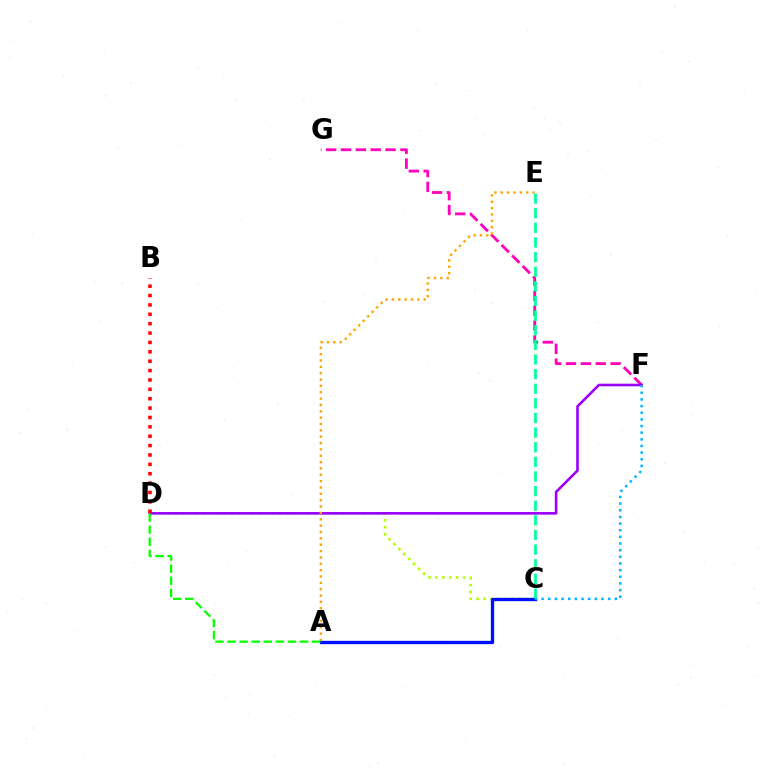{('C', 'D'): [{'color': '#b3ff00', 'line_style': 'dotted', 'thickness': 1.89}], ('F', 'G'): [{'color': '#ff00bd', 'line_style': 'dashed', 'thickness': 2.02}], ('A', 'C'): [{'color': '#0010ff', 'line_style': 'solid', 'thickness': 2.4}], ('D', 'F'): [{'color': '#9b00ff', 'line_style': 'solid', 'thickness': 1.88}], ('A', 'E'): [{'color': '#ffa500', 'line_style': 'dotted', 'thickness': 1.73}], ('A', 'D'): [{'color': '#08ff00', 'line_style': 'dashed', 'thickness': 1.64}], ('C', 'E'): [{'color': '#00ff9d', 'line_style': 'dashed', 'thickness': 1.99}], ('B', 'D'): [{'color': '#ff0000', 'line_style': 'dotted', 'thickness': 2.55}], ('C', 'F'): [{'color': '#00b5ff', 'line_style': 'dotted', 'thickness': 1.81}]}